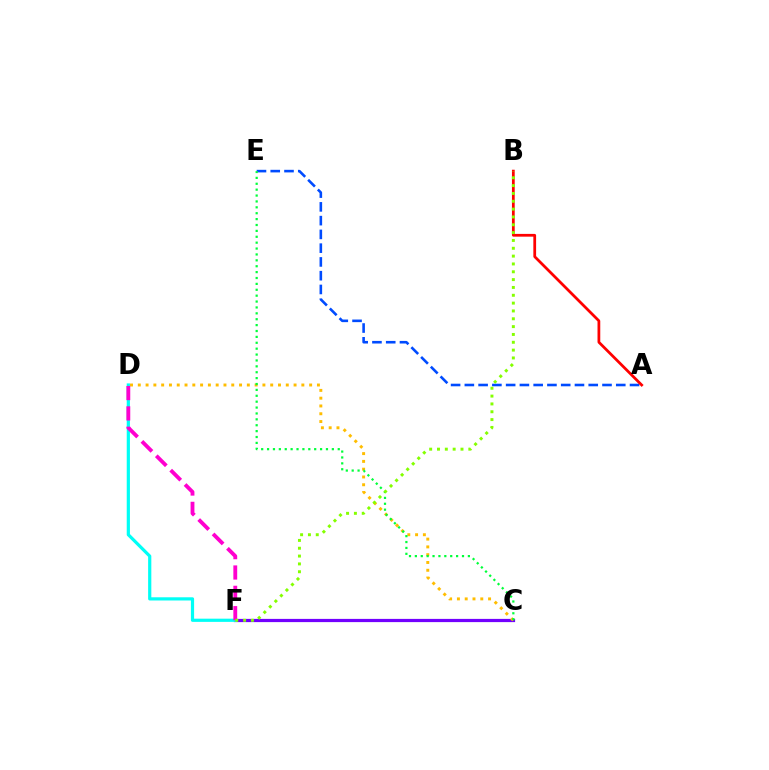{('A', 'E'): [{'color': '#004bff', 'line_style': 'dashed', 'thickness': 1.87}], ('C', 'F'): [{'color': '#7200ff', 'line_style': 'solid', 'thickness': 2.32}], ('C', 'D'): [{'color': '#ffbd00', 'line_style': 'dotted', 'thickness': 2.12}], ('C', 'E'): [{'color': '#00ff39', 'line_style': 'dotted', 'thickness': 1.6}], ('A', 'B'): [{'color': '#ff0000', 'line_style': 'solid', 'thickness': 1.99}], ('D', 'F'): [{'color': '#00fff6', 'line_style': 'solid', 'thickness': 2.31}, {'color': '#ff00cf', 'line_style': 'dashed', 'thickness': 2.76}], ('B', 'F'): [{'color': '#84ff00', 'line_style': 'dotted', 'thickness': 2.13}]}